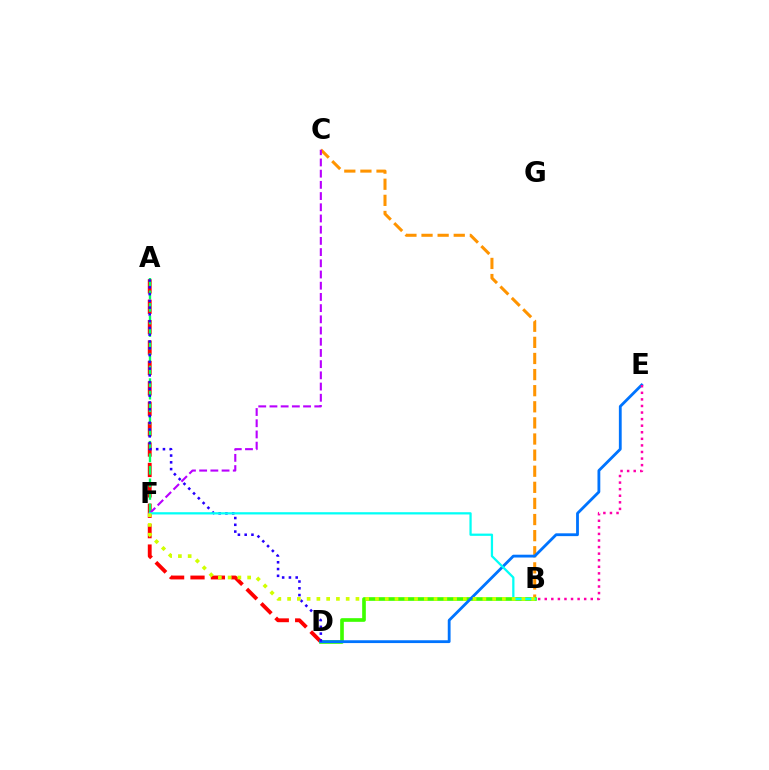{('A', 'D'): [{'color': '#ff0000', 'line_style': 'dashed', 'thickness': 2.77}, {'color': '#2500ff', 'line_style': 'dotted', 'thickness': 1.84}], ('B', 'C'): [{'color': '#ff9400', 'line_style': 'dashed', 'thickness': 2.19}], ('B', 'D'): [{'color': '#3dff00', 'line_style': 'solid', 'thickness': 2.63}], ('A', 'F'): [{'color': '#00ff5c', 'line_style': 'dashed', 'thickness': 1.7}], ('D', 'E'): [{'color': '#0074ff', 'line_style': 'solid', 'thickness': 2.03}], ('C', 'F'): [{'color': '#b900ff', 'line_style': 'dashed', 'thickness': 1.52}], ('B', 'E'): [{'color': '#ff00ac', 'line_style': 'dotted', 'thickness': 1.79}], ('B', 'F'): [{'color': '#00fff6', 'line_style': 'solid', 'thickness': 1.62}, {'color': '#d1ff00', 'line_style': 'dotted', 'thickness': 2.65}]}